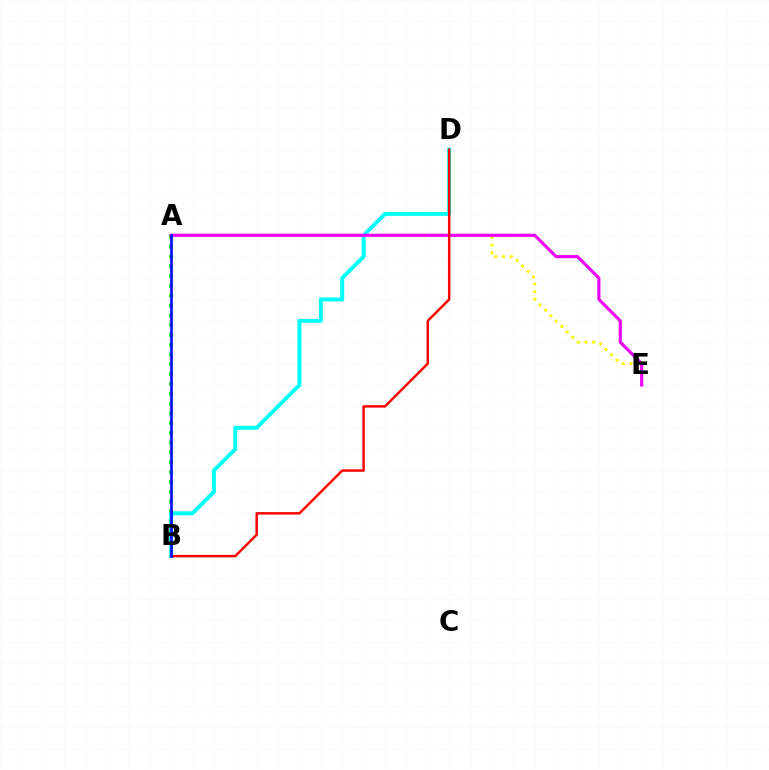{('A', 'B'): [{'color': '#08ff00', 'line_style': 'dotted', 'thickness': 2.66}, {'color': '#0010ff', 'line_style': 'solid', 'thickness': 1.95}], ('B', 'D'): [{'color': '#00fff6', 'line_style': 'solid', 'thickness': 2.83}, {'color': '#ff0000', 'line_style': 'solid', 'thickness': 1.77}], ('A', 'E'): [{'color': '#fcf500', 'line_style': 'dotted', 'thickness': 2.09}, {'color': '#ee00ff', 'line_style': 'solid', 'thickness': 2.26}]}